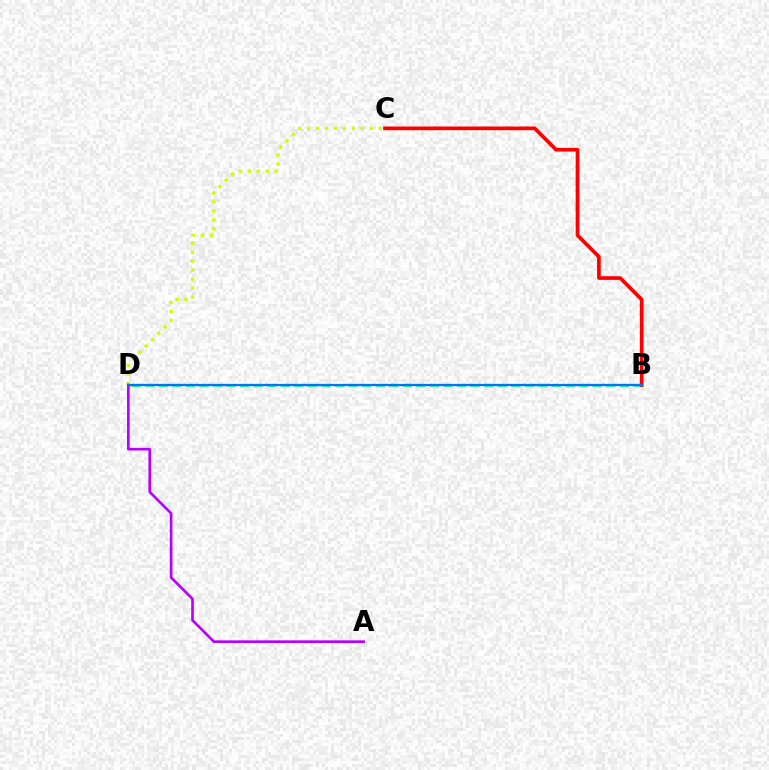{('C', 'D'): [{'color': '#d1ff00', 'line_style': 'dotted', 'thickness': 2.43}], ('B', 'D'): [{'color': '#00ff5c', 'line_style': 'dashed', 'thickness': 1.84}, {'color': '#0074ff', 'line_style': 'solid', 'thickness': 1.63}], ('B', 'C'): [{'color': '#ff0000', 'line_style': 'solid', 'thickness': 2.64}], ('A', 'D'): [{'color': '#b900ff', 'line_style': 'solid', 'thickness': 1.91}]}